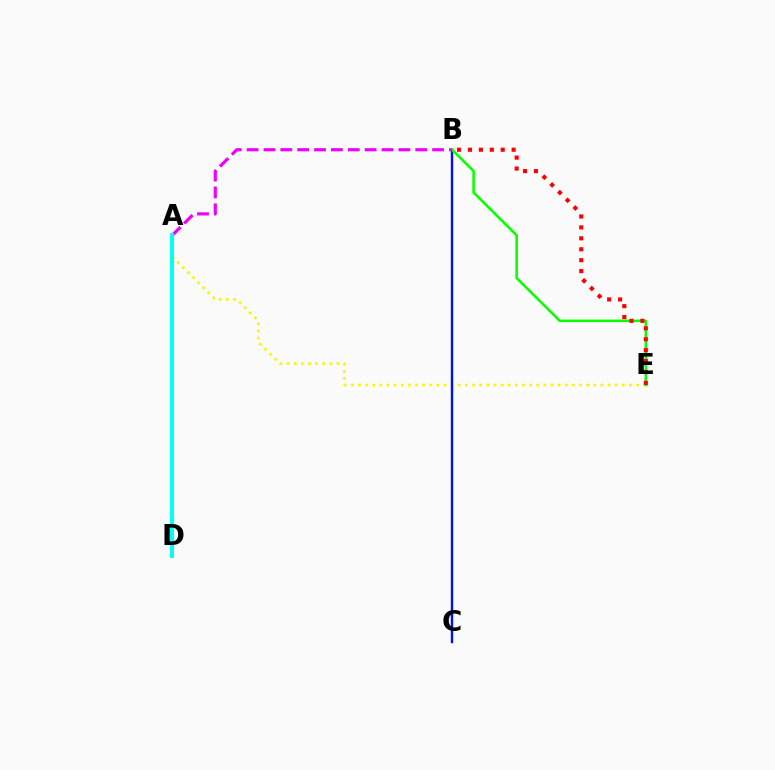{('A', 'E'): [{'color': '#fcf500', 'line_style': 'dotted', 'thickness': 1.94}], ('B', 'C'): [{'color': '#0010ff', 'line_style': 'solid', 'thickness': 1.74}], ('B', 'E'): [{'color': '#08ff00', 'line_style': 'solid', 'thickness': 1.84}, {'color': '#ff0000', 'line_style': 'dotted', 'thickness': 2.97}], ('A', 'B'): [{'color': '#ee00ff', 'line_style': 'dashed', 'thickness': 2.29}], ('A', 'D'): [{'color': '#00fff6', 'line_style': 'solid', 'thickness': 2.83}]}